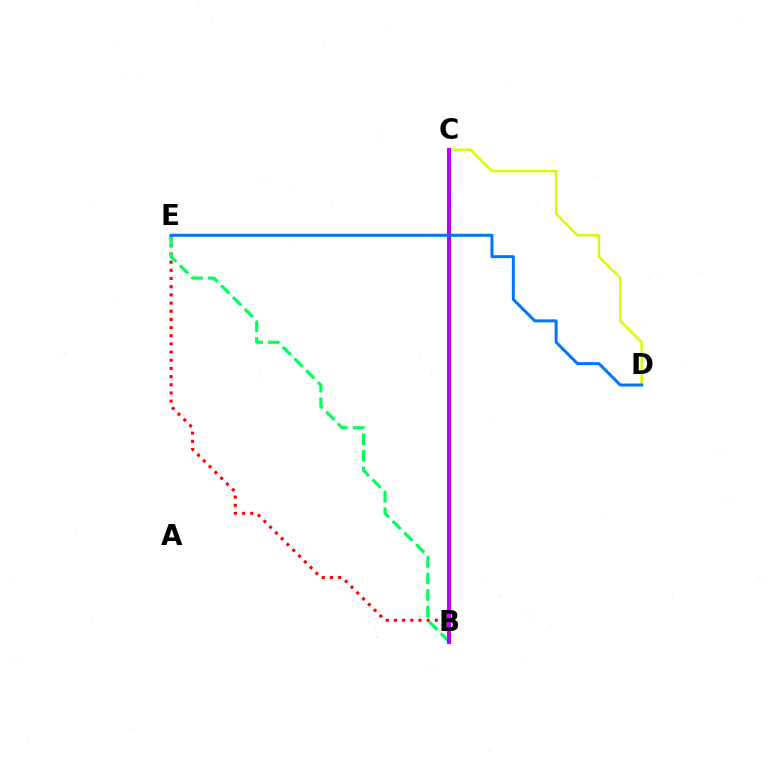{('B', 'E'): [{'color': '#ff0000', 'line_style': 'dotted', 'thickness': 2.22}, {'color': '#00ff5c', 'line_style': 'dashed', 'thickness': 2.25}], ('C', 'D'): [{'color': '#d1ff00', 'line_style': 'solid', 'thickness': 1.72}], ('B', 'C'): [{'color': '#b900ff', 'line_style': 'solid', 'thickness': 2.92}], ('D', 'E'): [{'color': '#0074ff', 'line_style': 'solid', 'thickness': 2.14}]}